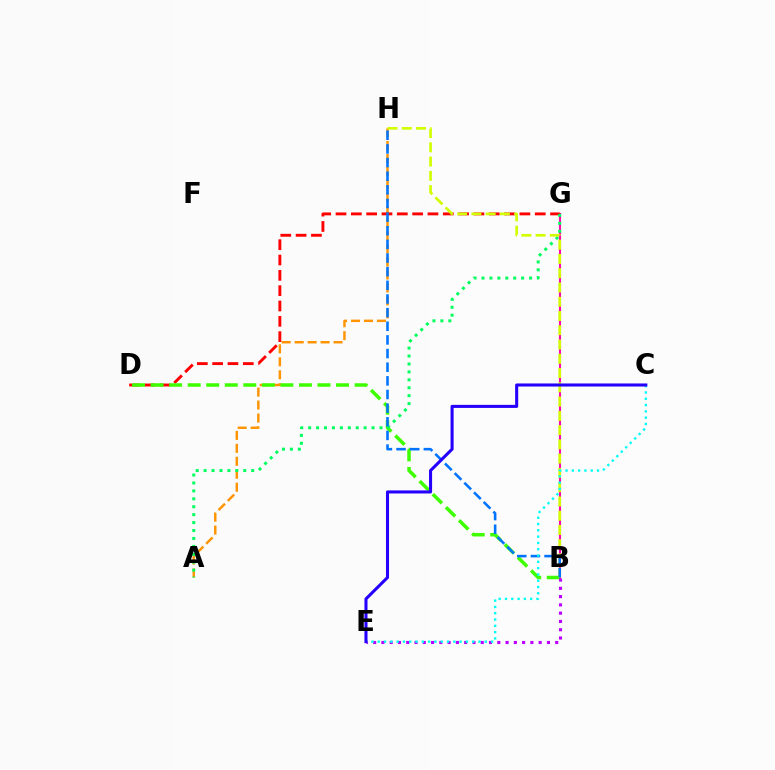{('B', 'G'): [{'color': '#ff00ac', 'line_style': 'solid', 'thickness': 1.51}], ('A', 'H'): [{'color': '#ff9400', 'line_style': 'dashed', 'thickness': 1.76}], ('D', 'G'): [{'color': '#ff0000', 'line_style': 'dashed', 'thickness': 2.08}], ('B', 'D'): [{'color': '#3dff00', 'line_style': 'dashed', 'thickness': 2.52}], ('B', 'E'): [{'color': '#b900ff', 'line_style': 'dotted', 'thickness': 2.25}], ('A', 'G'): [{'color': '#00ff5c', 'line_style': 'dotted', 'thickness': 2.15}], ('B', 'H'): [{'color': '#d1ff00', 'line_style': 'dashed', 'thickness': 1.94}, {'color': '#0074ff', 'line_style': 'dashed', 'thickness': 1.85}], ('C', 'E'): [{'color': '#00fff6', 'line_style': 'dotted', 'thickness': 1.71}, {'color': '#2500ff', 'line_style': 'solid', 'thickness': 2.21}]}